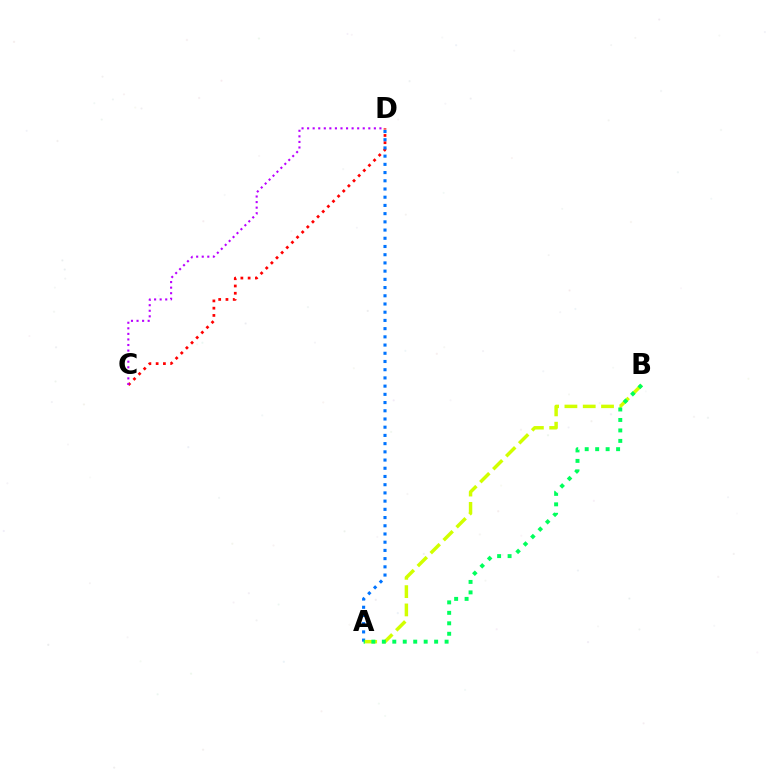{('C', 'D'): [{'color': '#ff0000', 'line_style': 'dotted', 'thickness': 1.97}, {'color': '#b900ff', 'line_style': 'dotted', 'thickness': 1.51}], ('A', 'D'): [{'color': '#0074ff', 'line_style': 'dotted', 'thickness': 2.23}], ('A', 'B'): [{'color': '#d1ff00', 'line_style': 'dashed', 'thickness': 2.49}, {'color': '#00ff5c', 'line_style': 'dotted', 'thickness': 2.84}]}